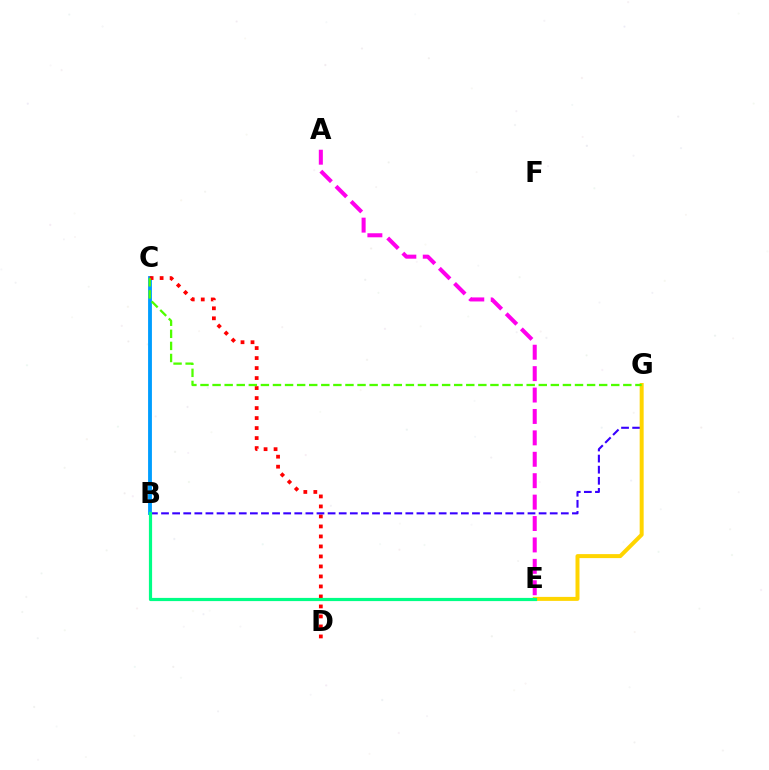{('B', 'C'): [{'color': '#009eff', 'line_style': 'solid', 'thickness': 2.77}], ('A', 'E'): [{'color': '#ff00ed', 'line_style': 'dashed', 'thickness': 2.91}], ('C', 'D'): [{'color': '#ff0000', 'line_style': 'dotted', 'thickness': 2.72}], ('B', 'G'): [{'color': '#3700ff', 'line_style': 'dashed', 'thickness': 1.51}], ('E', 'G'): [{'color': '#ffd500', 'line_style': 'solid', 'thickness': 2.87}], ('B', 'E'): [{'color': '#00ff86', 'line_style': 'solid', 'thickness': 2.29}], ('C', 'G'): [{'color': '#4fff00', 'line_style': 'dashed', 'thickness': 1.64}]}